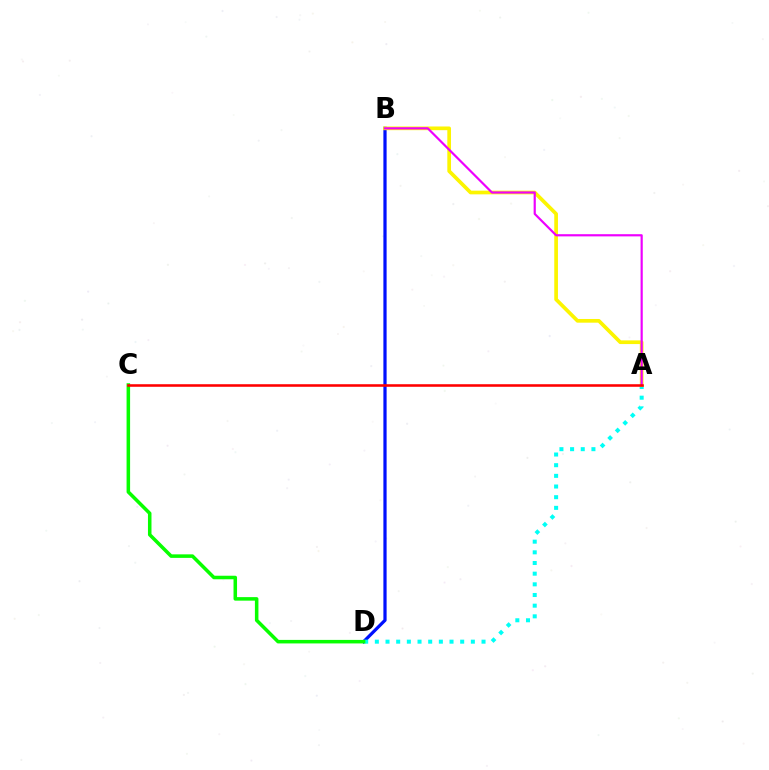{('B', 'D'): [{'color': '#0010ff', 'line_style': 'solid', 'thickness': 2.33}], ('A', 'D'): [{'color': '#00fff6', 'line_style': 'dotted', 'thickness': 2.9}], ('C', 'D'): [{'color': '#08ff00', 'line_style': 'solid', 'thickness': 2.54}], ('A', 'B'): [{'color': '#fcf500', 'line_style': 'solid', 'thickness': 2.66}, {'color': '#ee00ff', 'line_style': 'solid', 'thickness': 1.57}], ('A', 'C'): [{'color': '#ff0000', 'line_style': 'solid', 'thickness': 1.85}]}